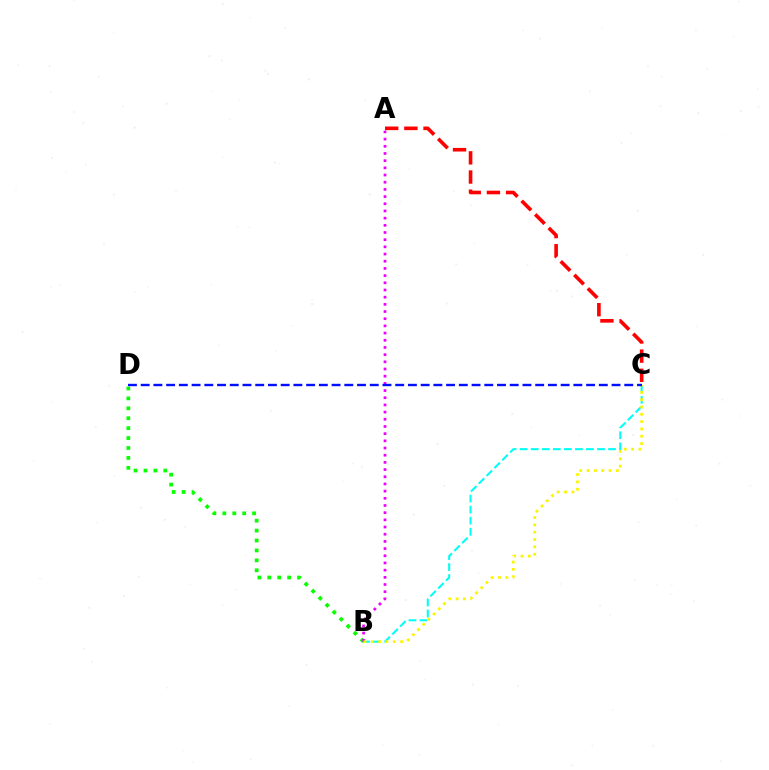{('B', 'D'): [{'color': '#08ff00', 'line_style': 'dotted', 'thickness': 2.7}], ('B', 'C'): [{'color': '#00fff6', 'line_style': 'dashed', 'thickness': 1.5}, {'color': '#fcf500', 'line_style': 'dotted', 'thickness': 1.99}], ('A', 'B'): [{'color': '#ee00ff', 'line_style': 'dotted', 'thickness': 1.95}], ('C', 'D'): [{'color': '#0010ff', 'line_style': 'dashed', 'thickness': 1.73}], ('A', 'C'): [{'color': '#ff0000', 'line_style': 'dashed', 'thickness': 2.6}]}